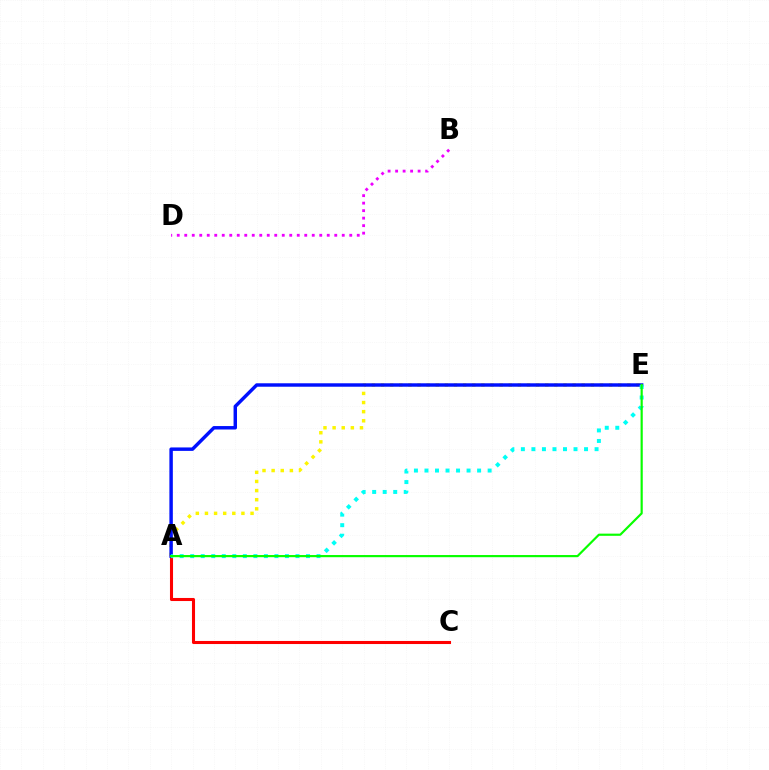{('A', 'E'): [{'color': '#fcf500', 'line_style': 'dotted', 'thickness': 2.48}, {'color': '#0010ff', 'line_style': 'solid', 'thickness': 2.48}, {'color': '#00fff6', 'line_style': 'dotted', 'thickness': 2.86}, {'color': '#08ff00', 'line_style': 'solid', 'thickness': 1.57}], ('A', 'C'): [{'color': '#ff0000', 'line_style': 'solid', 'thickness': 2.21}], ('B', 'D'): [{'color': '#ee00ff', 'line_style': 'dotted', 'thickness': 2.04}]}